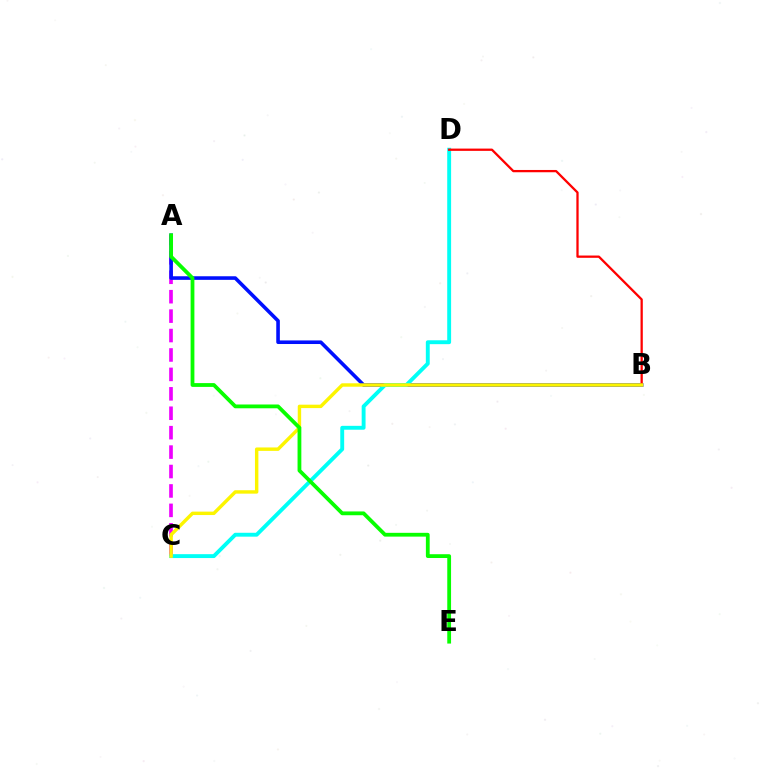{('A', 'C'): [{'color': '#ee00ff', 'line_style': 'dashed', 'thickness': 2.64}], ('A', 'B'): [{'color': '#0010ff', 'line_style': 'solid', 'thickness': 2.59}], ('C', 'D'): [{'color': '#00fff6', 'line_style': 'solid', 'thickness': 2.8}], ('B', 'D'): [{'color': '#ff0000', 'line_style': 'solid', 'thickness': 1.64}], ('B', 'C'): [{'color': '#fcf500', 'line_style': 'solid', 'thickness': 2.46}], ('A', 'E'): [{'color': '#08ff00', 'line_style': 'solid', 'thickness': 2.73}]}